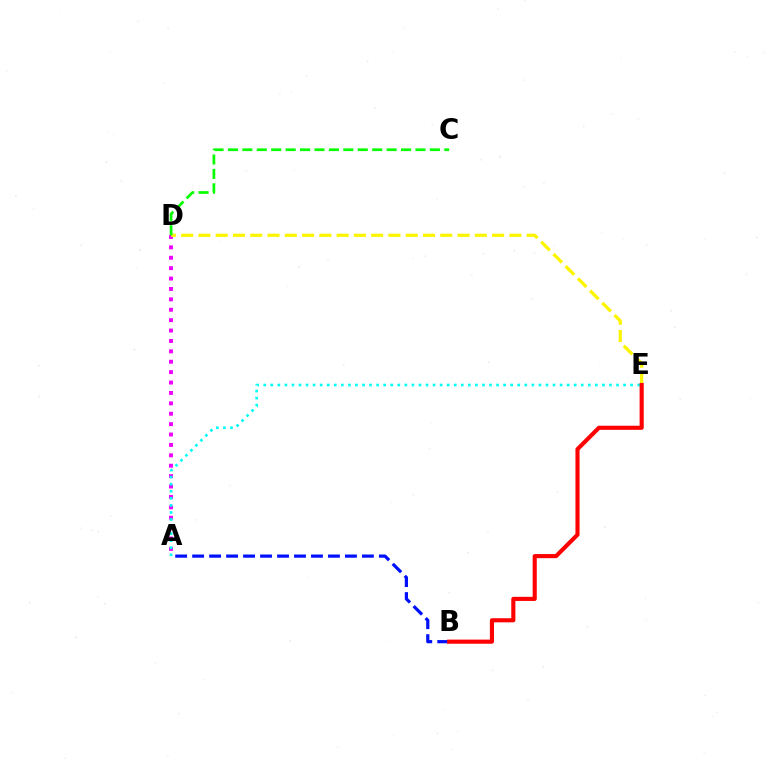{('A', 'D'): [{'color': '#ee00ff', 'line_style': 'dotted', 'thickness': 2.83}], ('D', 'E'): [{'color': '#fcf500', 'line_style': 'dashed', 'thickness': 2.35}], ('A', 'E'): [{'color': '#00fff6', 'line_style': 'dotted', 'thickness': 1.92}], ('C', 'D'): [{'color': '#08ff00', 'line_style': 'dashed', 'thickness': 1.96}], ('A', 'B'): [{'color': '#0010ff', 'line_style': 'dashed', 'thickness': 2.31}], ('B', 'E'): [{'color': '#ff0000', 'line_style': 'solid', 'thickness': 2.96}]}